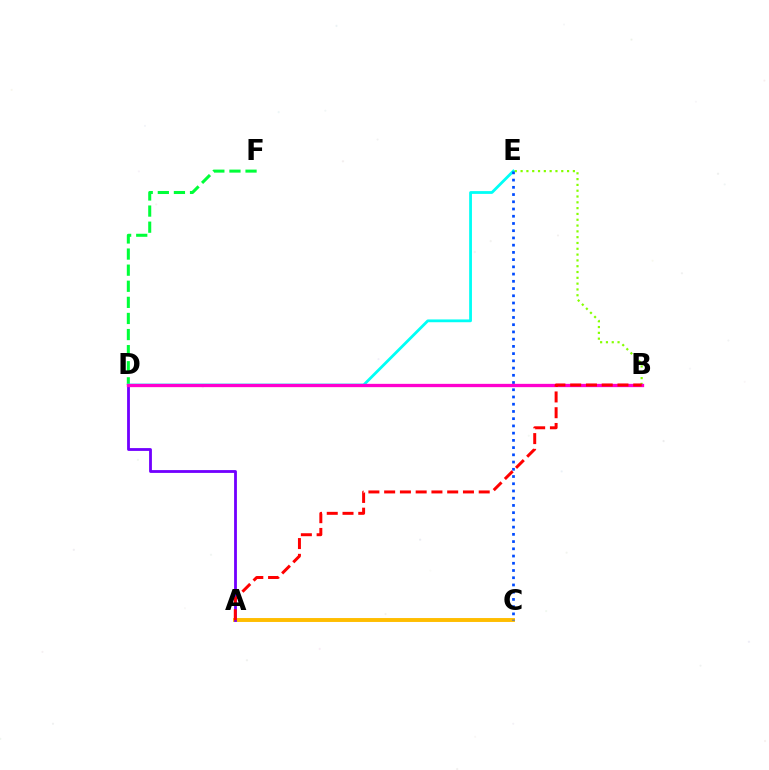{('D', 'F'): [{'color': '#00ff39', 'line_style': 'dashed', 'thickness': 2.19}], ('D', 'E'): [{'color': '#00fff6', 'line_style': 'solid', 'thickness': 2.01}], ('A', 'C'): [{'color': '#ffbd00', 'line_style': 'solid', 'thickness': 2.82}], ('B', 'E'): [{'color': '#84ff00', 'line_style': 'dotted', 'thickness': 1.58}], ('C', 'E'): [{'color': '#004bff', 'line_style': 'dotted', 'thickness': 1.96}], ('A', 'D'): [{'color': '#7200ff', 'line_style': 'solid', 'thickness': 2.02}], ('B', 'D'): [{'color': '#ff00cf', 'line_style': 'solid', 'thickness': 2.38}], ('A', 'B'): [{'color': '#ff0000', 'line_style': 'dashed', 'thickness': 2.14}]}